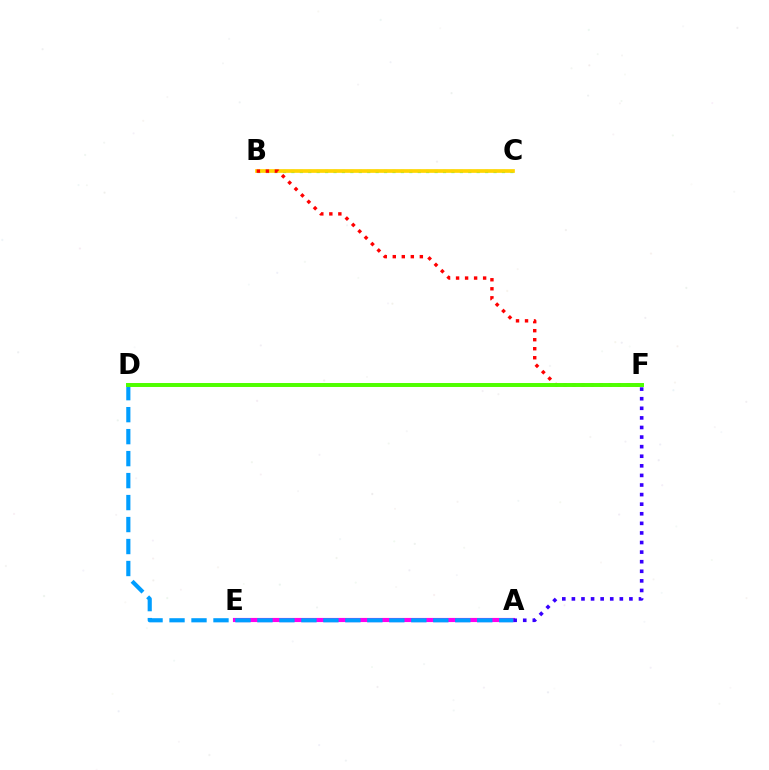{('B', 'C'): [{'color': '#00ff86', 'line_style': 'dotted', 'thickness': 2.29}, {'color': '#ffd500', 'line_style': 'solid', 'thickness': 2.66}], ('B', 'F'): [{'color': '#ff0000', 'line_style': 'dotted', 'thickness': 2.45}], ('A', 'E'): [{'color': '#ff00ed', 'line_style': 'solid', 'thickness': 2.98}], ('A', 'F'): [{'color': '#3700ff', 'line_style': 'dotted', 'thickness': 2.6}], ('A', 'D'): [{'color': '#009eff', 'line_style': 'dashed', 'thickness': 2.99}], ('D', 'F'): [{'color': '#4fff00', 'line_style': 'solid', 'thickness': 2.85}]}